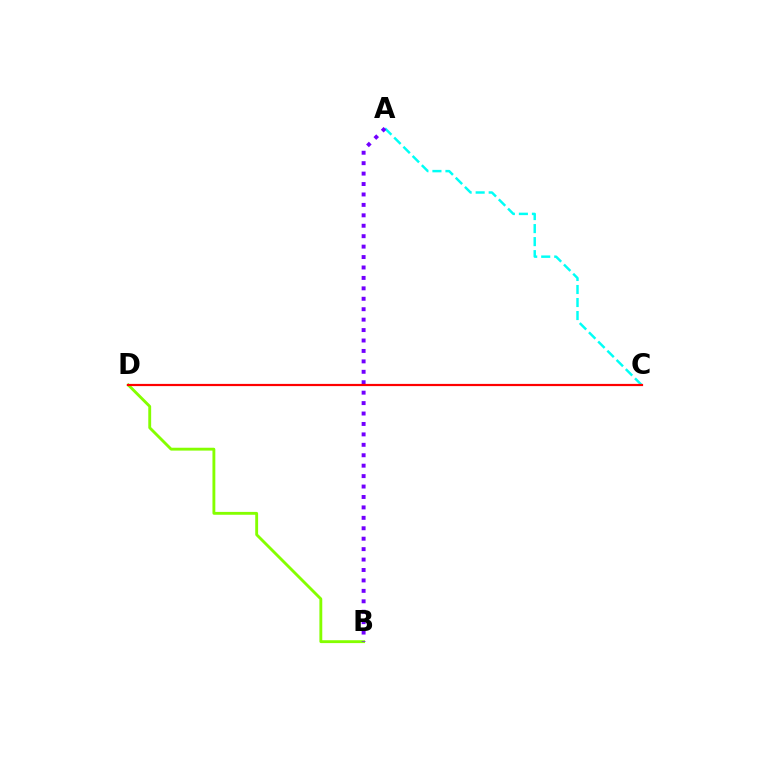{('B', 'D'): [{'color': '#84ff00', 'line_style': 'solid', 'thickness': 2.06}], ('A', 'C'): [{'color': '#00fff6', 'line_style': 'dashed', 'thickness': 1.77}], ('A', 'B'): [{'color': '#7200ff', 'line_style': 'dotted', 'thickness': 2.83}], ('C', 'D'): [{'color': '#ff0000', 'line_style': 'solid', 'thickness': 1.59}]}